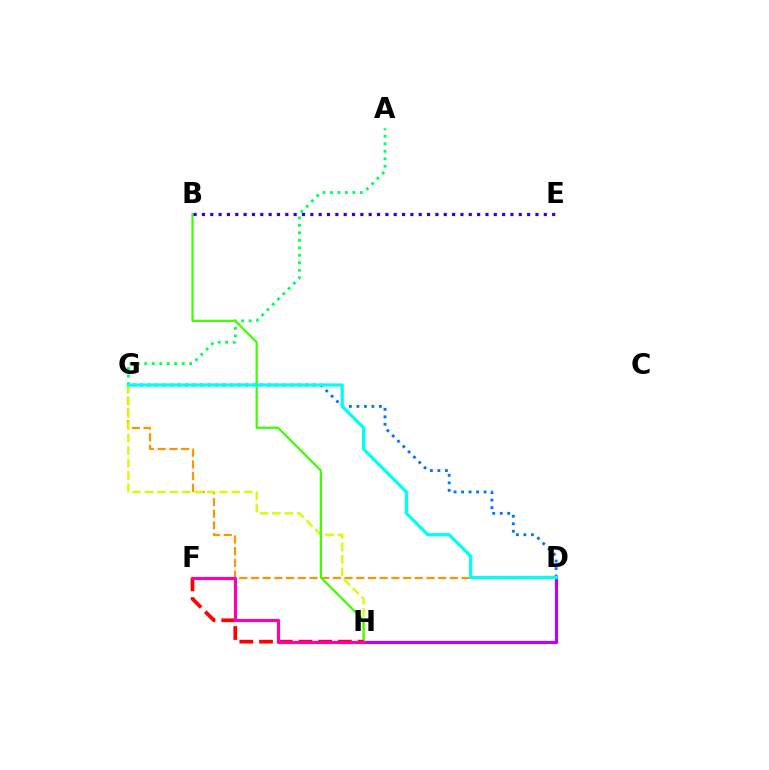{('D', 'G'): [{'color': '#ff9400', 'line_style': 'dashed', 'thickness': 1.59}, {'color': '#0074ff', 'line_style': 'dotted', 'thickness': 2.04}, {'color': '#00fff6', 'line_style': 'solid', 'thickness': 2.32}], ('D', 'H'): [{'color': '#b900ff', 'line_style': 'solid', 'thickness': 2.28}], ('A', 'G'): [{'color': '#00ff5c', 'line_style': 'dotted', 'thickness': 2.03}], ('G', 'H'): [{'color': '#d1ff00', 'line_style': 'dashed', 'thickness': 1.69}], ('B', 'H'): [{'color': '#3dff00', 'line_style': 'solid', 'thickness': 1.6}], ('F', 'H'): [{'color': '#ff0000', 'line_style': 'dashed', 'thickness': 2.68}, {'color': '#ff00ac', 'line_style': 'solid', 'thickness': 2.28}], ('B', 'E'): [{'color': '#2500ff', 'line_style': 'dotted', 'thickness': 2.27}]}